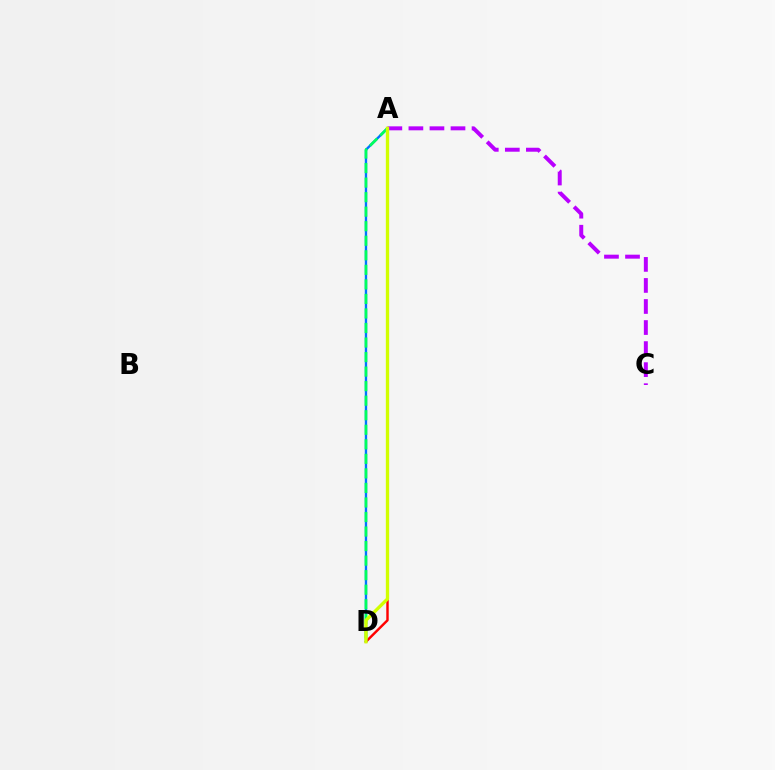{('A', 'D'): [{'color': '#ff0000', 'line_style': 'solid', 'thickness': 1.76}, {'color': '#0074ff', 'line_style': 'solid', 'thickness': 1.7}, {'color': '#00ff5c', 'line_style': 'dashed', 'thickness': 1.98}, {'color': '#d1ff00', 'line_style': 'solid', 'thickness': 2.39}], ('A', 'C'): [{'color': '#b900ff', 'line_style': 'dashed', 'thickness': 2.86}]}